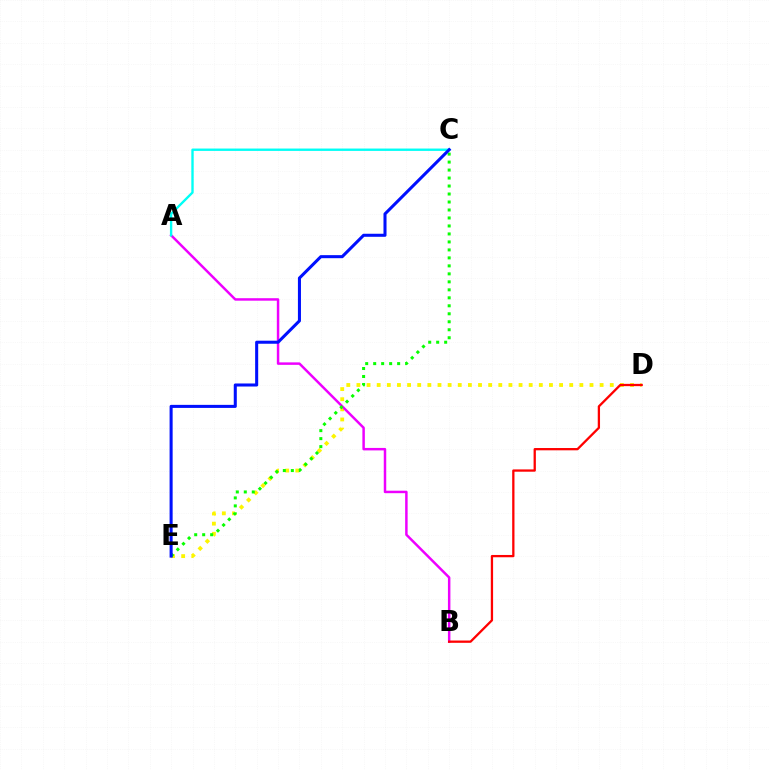{('D', 'E'): [{'color': '#fcf500', 'line_style': 'dotted', 'thickness': 2.75}], ('A', 'B'): [{'color': '#ee00ff', 'line_style': 'solid', 'thickness': 1.78}], ('A', 'C'): [{'color': '#00fff6', 'line_style': 'solid', 'thickness': 1.7}], ('C', 'E'): [{'color': '#08ff00', 'line_style': 'dotted', 'thickness': 2.17}, {'color': '#0010ff', 'line_style': 'solid', 'thickness': 2.2}], ('B', 'D'): [{'color': '#ff0000', 'line_style': 'solid', 'thickness': 1.65}]}